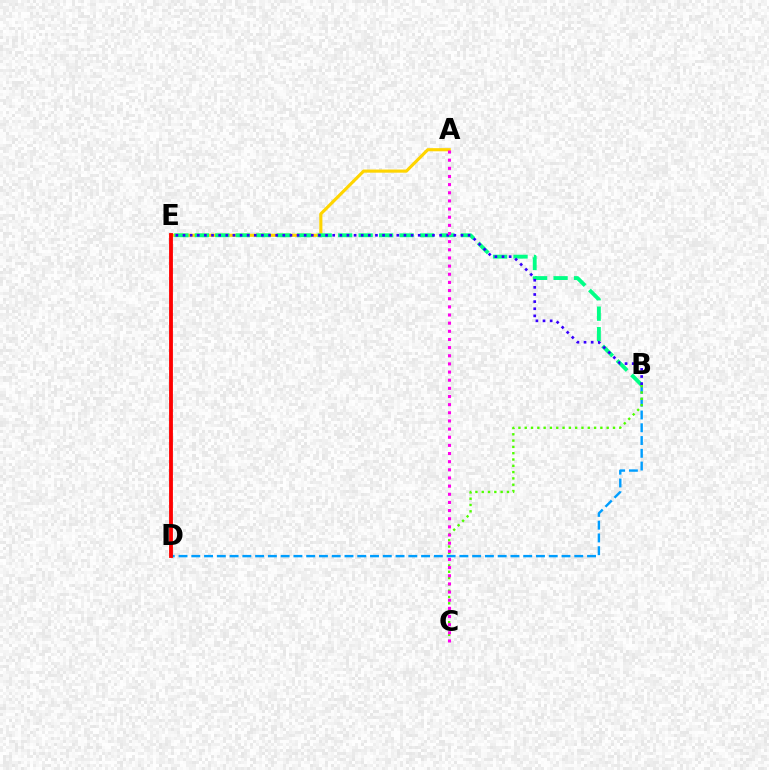{('A', 'E'): [{'color': '#ffd500', 'line_style': 'solid', 'thickness': 2.26}], ('B', 'E'): [{'color': '#00ff86', 'line_style': 'dashed', 'thickness': 2.78}, {'color': '#3700ff', 'line_style': 'dotted', 'thickness': 1.94}], ('B', 'D'): [{'color': '#009eff', 'line_style': 'dashed', 'thickness': 1.73}], ('B', 'C'): [{'color': '#4fff00', 'line_style': 'dotted', 'thickness': 1.71}], ('A', 'C'): [{'color': '#ff00ed', 'line_style': 'dotted', 'thickness': 2.21}], ('D', 'E'): [{'color': '#ff0000', 'line_style': 'solid', 'thickness': 2.76}]}